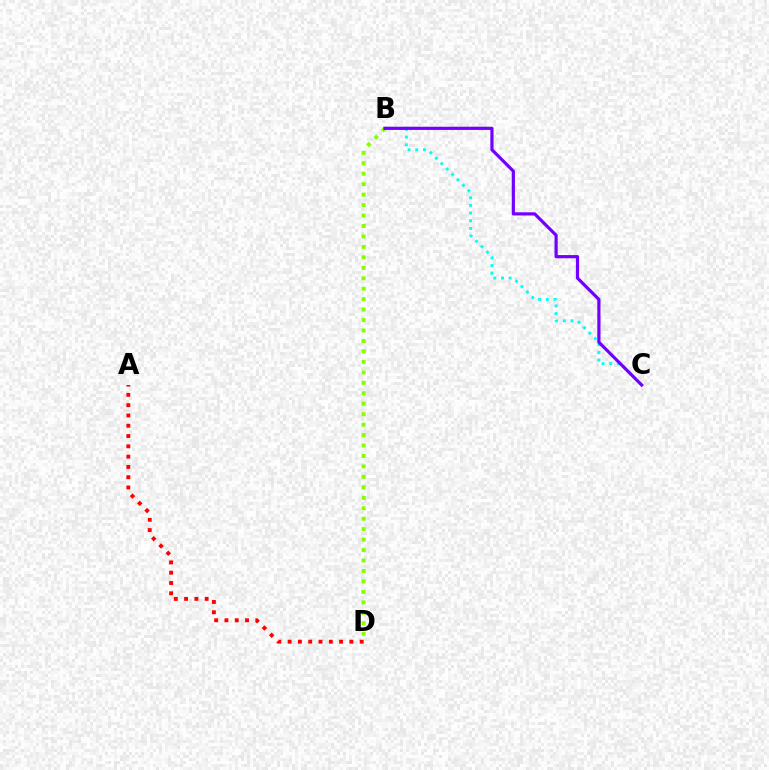{('B', 'D'): [{'color': '#84ff00', 'line_style': 'dotted', 'thickness': 2.84}], ('A', 'D'): [{'color': '#ff0000', 'line_style': 'dotted', 'thickness': 2.8}], ('B', 'C'): [{'color': '#00fff6', 'line_style': 'dotted', 'thickness': 2.08}, {'color': '#7200ff', 'line_style': 'solid', 'thickness': 2.3}]}